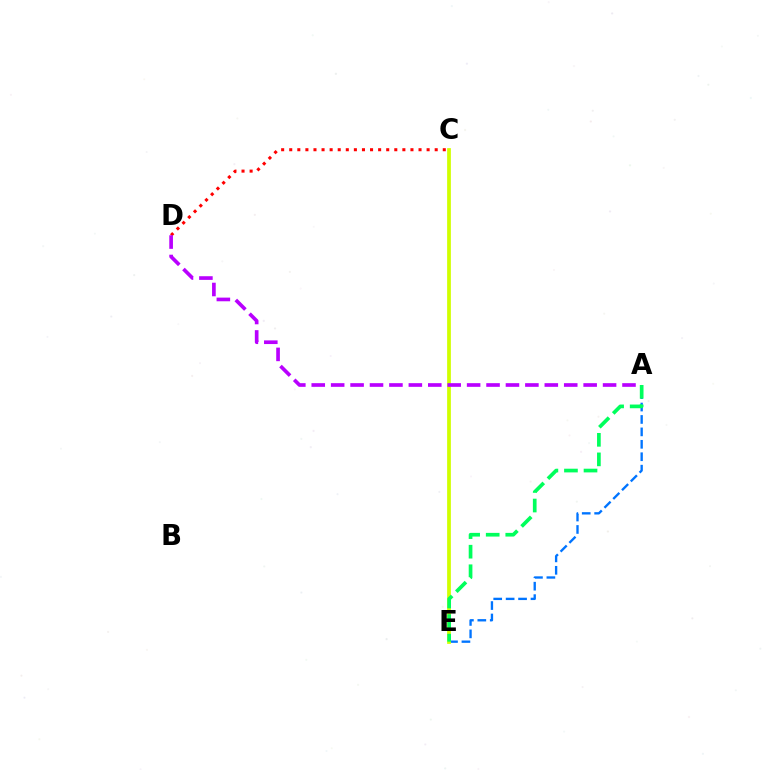{('A', 'E'): [{'color': '#0074ff', 'line_style': 'dashed', 'thickness': 1.69}, {'color': '#00ff5c', 'line_style': 'dashed', 'thickness': 2.66}], ('C', 'E'): [{'color': '#d1ff00', 'line_style': 'solid', 'thickness': 2.7}], ('C', 'D'): [{'color': '#ff0000', 'line_style': 'dotted', 'thickness': 2.2}], ('A', 'D'): [{'color': '#b900ff', 'line_style': 'dashed', 'thickness': 2.64}]}